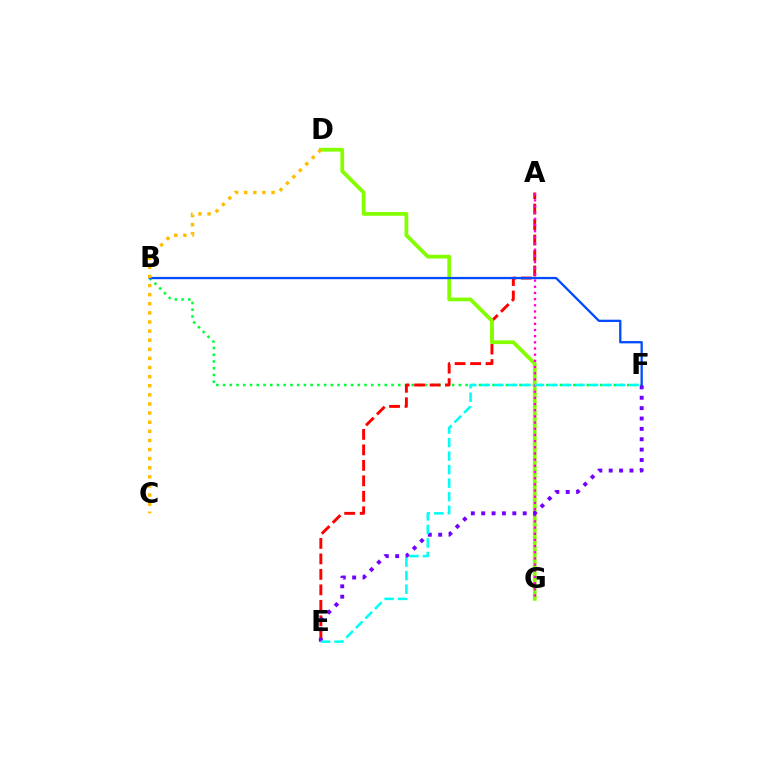{('B', 'F'): [{'color': '#00ff39', 'line_style': 'dotted', 'thickness': 1.83}, {'color': '#004bff', 'line_style': 'solid', 'thickness': 1.65}], ('A', 'E'): [{'color': '#ff0000', 'line_style': 'dashed', 'thickness': 2.1}], ('D', 'G'): [{'color': '#84ff00', 'line_style': 'solid', 'thickness': 2.71}], ('A', 'G'): [{'color': '#ff00cf', 'line_style': 'dotted', 'thickness': 1.68}], ('C', 'D'): [{'color': '#ffbd00', 'line_style': 'dotted', 'thickness': 2.48}], ('E', 'F'): [{'color': '#7200ff', 'line_style': 'dotted', 'thickness': 2.82}, {'color': '#00fff6', 'line_style': 'dashed', 'thickness': 1.84}]}